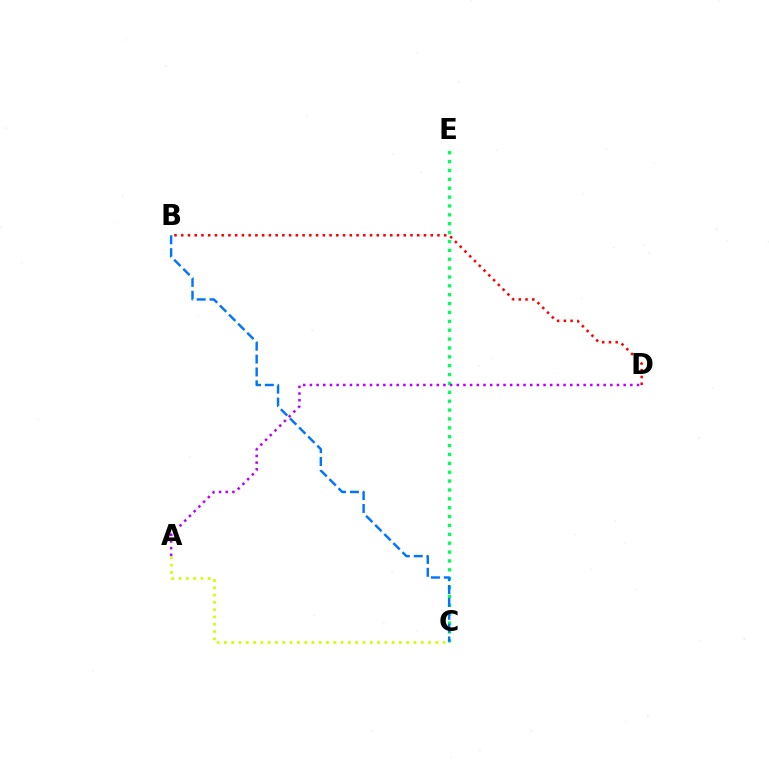{('A', 'C'): [{'color': '#d1ff00', 'line_style': 'dotted', 'thickness': 1.98}], ('C', 'E'): [{'color': '#00ff5c', 'line_style': 'dotted', 'thickness': 2.41}], ('B', 'C'): [{'color': '#0074ff', 'line_style': 'dashed', 'thickness': 1.75}], ('A', 'D'): [{'color': '#b900ff', 'line_style': 'dotted', 'thickness': 1.81}], ('B', 'D'): [{'color': '#ff0000', 'line_style': 'dotted', 'thickness': 1.83}]}